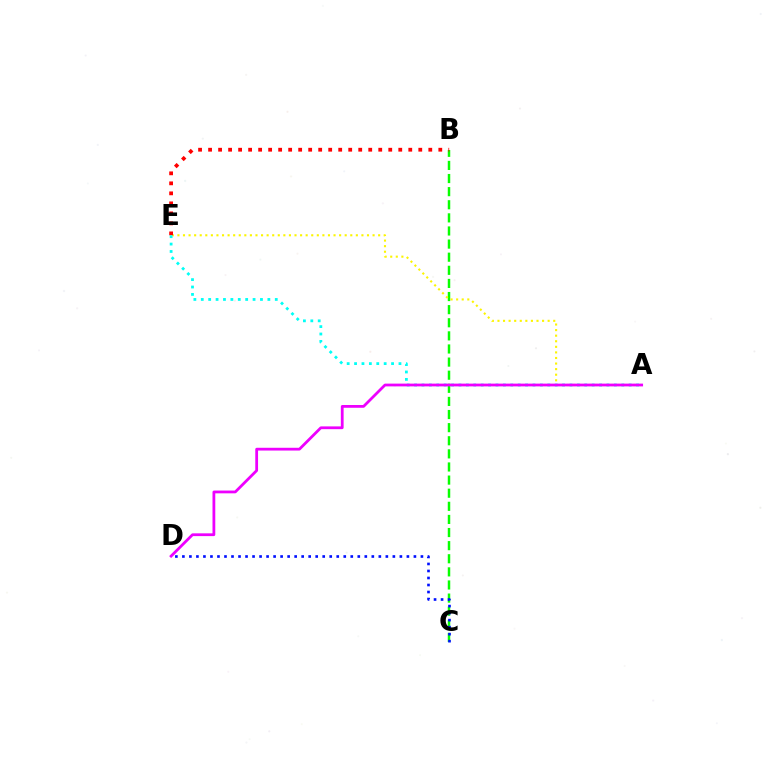{('B', 'C'): [{'color': '#08ff00', 'line_style': 'dashed', 'thickness': 1.78}], ('C', 'D'): [{'color': '#0010ff', 'line_style': 'dotted', 'thickness': 1.91}], ('A', 'E'): [{'color': '#fcf500', 'line_style': 'dotted', 'thickness': 1.52}, {'color': '#00fff6', 'line_style': 'dotted', 'thickness': 2.01}], ('B', 'E'): [{'color': '#ff0000', 'line_style': 'dotted', 'thickness': 2.72}], ('A', 'D'): [{'color': '#ee00ff', 'line_style': 'solid', 'thickness': 2.0}]}